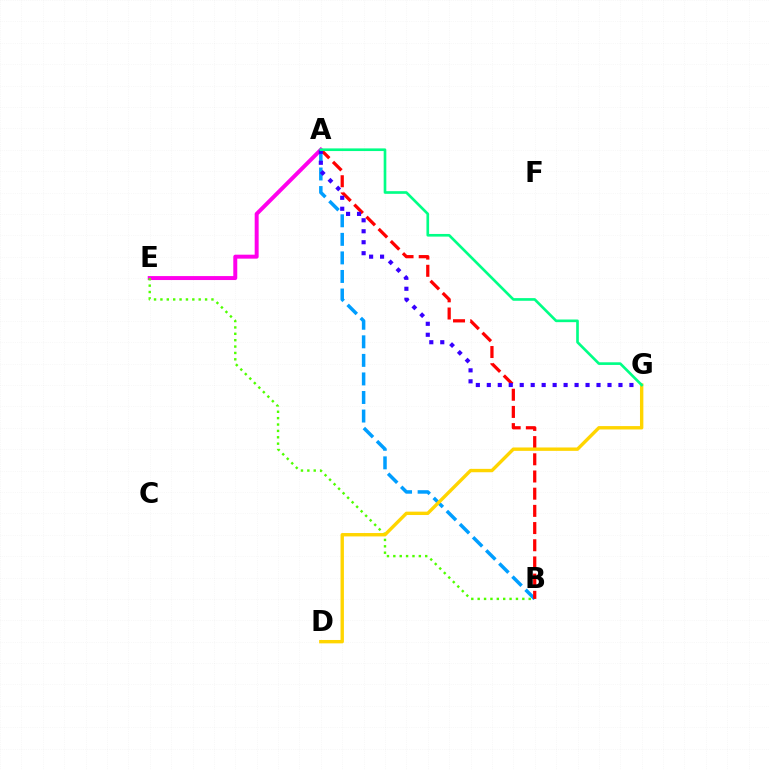{('A', 'B'): [{'color': '#009eff', 'line_style': 'dashed', 'thickness': 2.52}, {'color': '#ff0000', 'line_style': 'dashed', 'thickness': 2.34}], ('A', 'E'): [{'color': '#ff00ed', 'line_style': 'solid', 'thickness': 2.86}], ('B', 'E'): [{'color': '#4fff00', 'line_style': 'dotted', 'thickness': 1.73}], ('A', 'G'): [{'color': '#3700ff', 'line_style': 'dotted', 'thickness': 2.98}, {'color': '#00ff86', 'line_style': 'solid', 'thickness': 1.91}], ('D', 'G'): [{'color': '#ffd500', 'line_style': 'solid', 'thickness': 2.44}]}